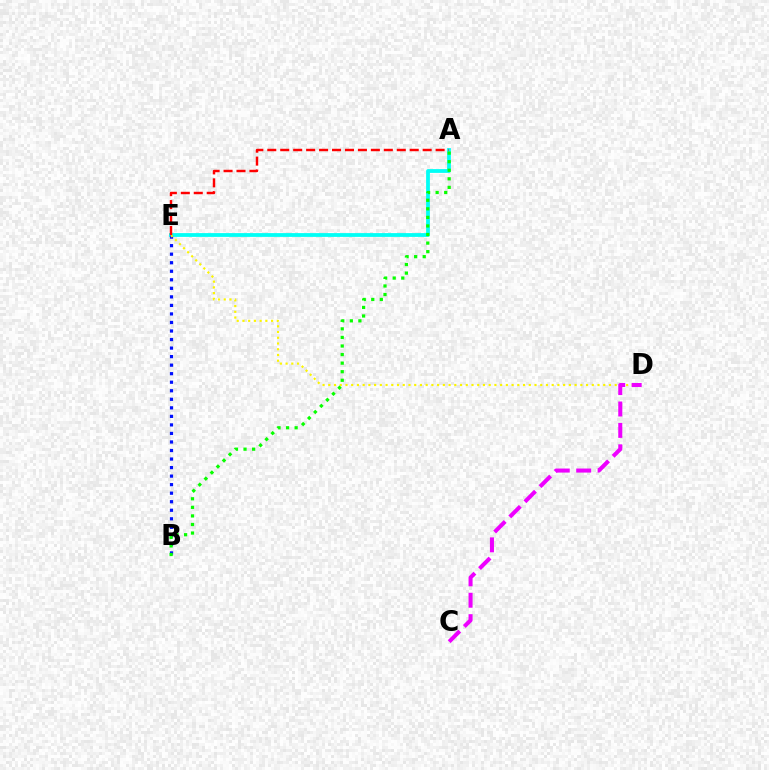{('A', 'E'): [{'color': '#00fff6', 'line_style': 'solid', 'thickness': 2.72}, {'color': '#ff0000', 'line_style': 'dashed', 'thickness': 1.76}], ('B', 'E'): [{'color': '#0010ff', 'line_style': 'dotted', 'thickness': 2.32}], ('D', 'E'): [{'color': '#fcf500', 'line_style': 'dotted', 'thickness': 1.56}], ('A', 'B'): [{'color': '#08ff00', 'line_style': 'dotted', 'thickness': 2.33}], ('C', 'D'): [{'color': '#ee00ff', 'line_style': 'dashed', 'thickness': 2.91}]}